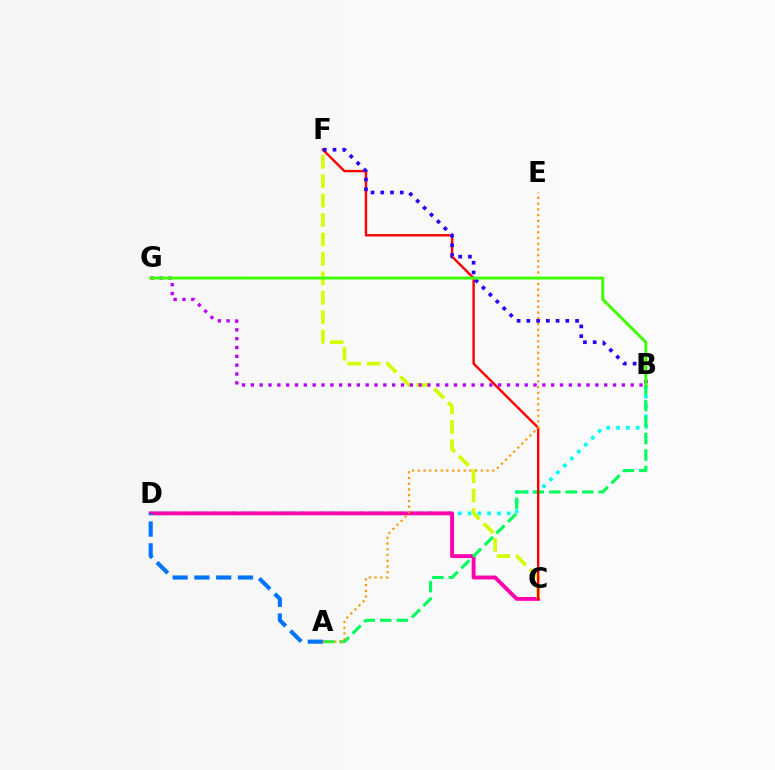{('B', 'D'): [{'color': '#00fff6', 'line_style': 'dotted', 'thickness': 2.67}], ('C', 'D'): [{'color': '#ff00ac', 'line_style': 'solid', 'thickness': 2.79}], ('C', 'F'): [{'color': '#d1ff00', 'line_style': 'dashed', 'thickness': 2.64}, {'color': '#ff0000', 'line_style': 'solid', 'thickness': 1.74}], ('A', 'D'): [{'color': '#0074ff', 'line_style': 'dashed', 'thickness': 2.96}], ('A', 'B'): [{'color': '#00ff5c', 'line_style': 'dashed', 'thickness': 2.24}], ('A', 'E'): [{'color': '#ff9400', 'line_style': 'dotted', 'thickness': 1.56}], ('B', 'F'): [{'color': '#2500ff', 'line_style': 'dotted', 'thickness': 2.65}], ('B', 'G'): [{'color': '#b900ff', 'line_style': 'dotted', 'thickness': 2.4}, {'color': '#3dff00', 'line_style': 'solid', 'thickness': 2.11}]}